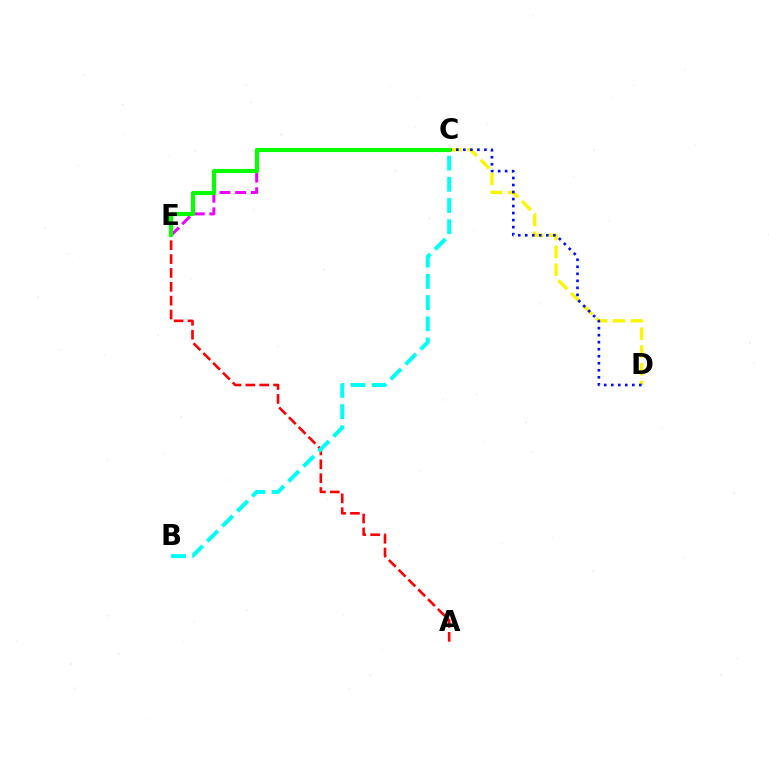{('C', 'E'): [{'color': '#ee00ff', 'line_style': 'dashed', 'thickness': 2.14}, {'color': '#08ff00', 'line_style': 'solid', 'thickness': 2.97}], ('A', 'E'): [{'color': '#ff0000', 'line_style': 'dashed', 'thickness': 1.88}], ('C', 'D'): [{'color': '#fcf500', 'line_style': 'dashed', 'thickness': 2.42}, {'color': '#0010ff', 'line_style': 'dotted', 'thickness': 1.91}], ('B', 'C'): [{'color': '#00fff6', 'line_style': 'dashed', 'thickness': 2.88}]}